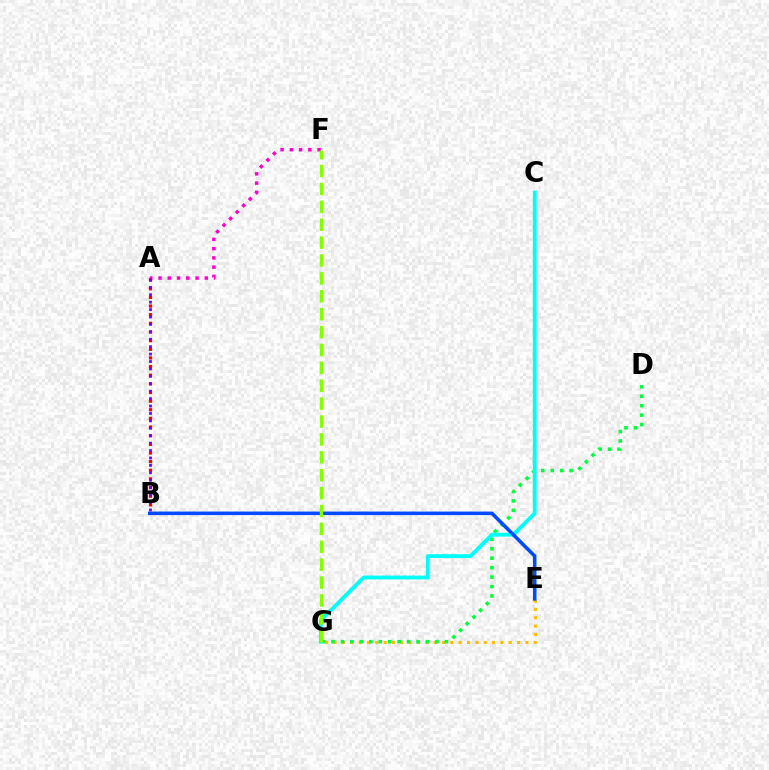{('E', 'G'): [{'color': '#ffbd00', 'line_style': 'dotted', 'thickness': 2.27}], ('A', 'F'): [{'color': '#ff00cf', 'line_style': 'dotted', 'thickness': 2.51}], ('A', 'B'): [{'color': '#ff0000', 'line_style': 'dotted', 'thickness': 2.35}, {'color': '#7200ff', 'line_style': 'dotted', 'thickness': 2.02}], ('D', 'G'): [{'color': '#00ff39', 'line_style': 'dotted', 'thickness': 2.57}], ('C', 'G'): [{'color': '#00fff6', 'line_style': 'solid', 'thickness': 2.77}], ('B', 'E'): [{'color': '#004bff', 'line_style': 'solid', 'thickness': 2.55}], ('F', 'G'): [{'color': '#84ff00', 'line_style': 'dashed', 'thickness': 2.43}]}